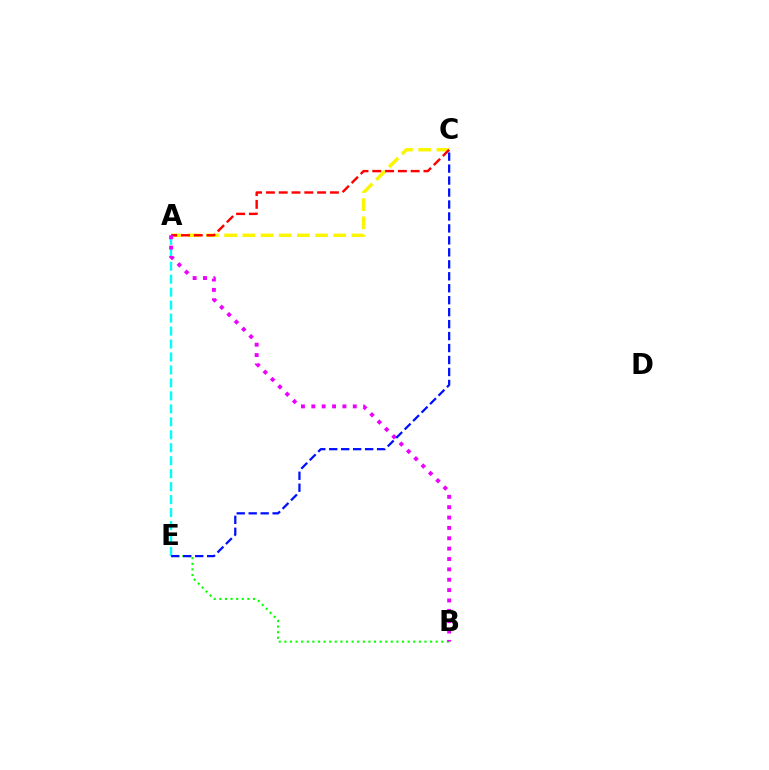{('A', 'C'): [{'color': '#fcf500', 'line_style': 'dashed', 'thickness': 2.47}, {'color': '#ff0000', 'line_style': 'dashed', 'thickness': 1.74}], ('B', 'E'): [{'color': '#08ff00', 'line_style': 'dotted', 'thickness': 1.52}], ('A', 'E'): [{'color': '#00fff6', 'line_style': 'dashed', 'thickness': 1.76}], ('A', 'B'): [{'color': '#ee00ff', 'line_style': 'dotted', 'thickness': 2.82}], ('C', 'E'): [{'color': '#0010ff', 'line_style': 'dashed', 'thickness': 1.63}]}